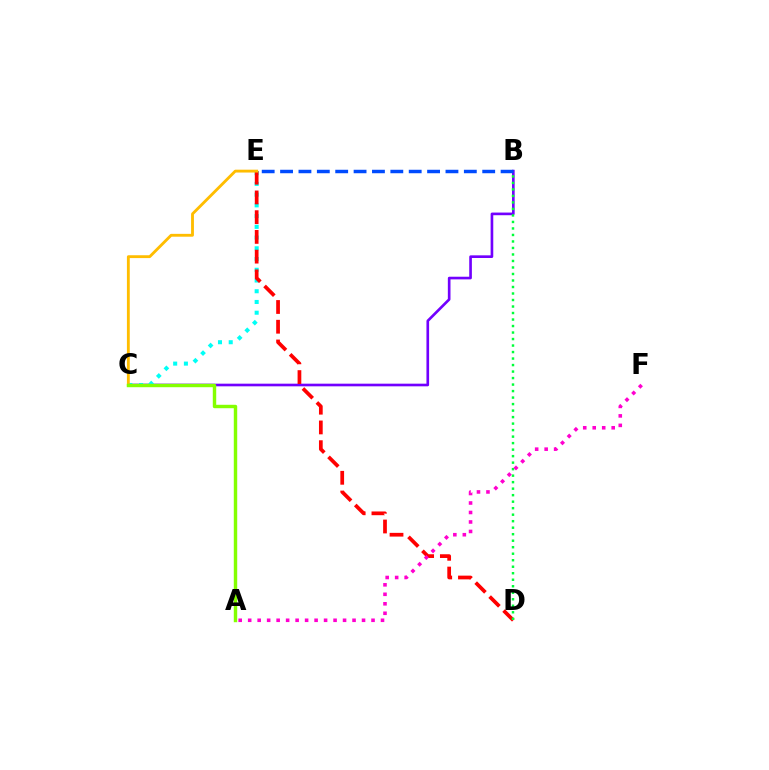{('B', 'C'): [{'color': '#7200ff', 'line_style': 'solid', 'thickness': 1.91}], ('C', 'E'): [{'color': '#00fff6', 'line_style': 'dotted', 'thickness': 2.92}, {'color': '#ffbd00', 'line_style': 'solid', 'thickness': 2.05}], ('D', 'E'): [{'color': '#ff0000', 'line_style': 'dashed', 'thickness': 2.68}], ('B', 'D'): [{'color': '#00ff39', 'line_style': 'dotted', 'thickness': 1.77}], ('A', 'F'): [{'color': '#ff00cf', 'line_style': 'dotted', 'thickness': 2.58}], ('A', 'C'): [{'color': '#84ff00', 'line_style': 'solid', 'thickness': 2.46}], ('B', 'E'): [{'color': '#004bff', 'line_style': 'dashed', 'thickness': 2.5}]}